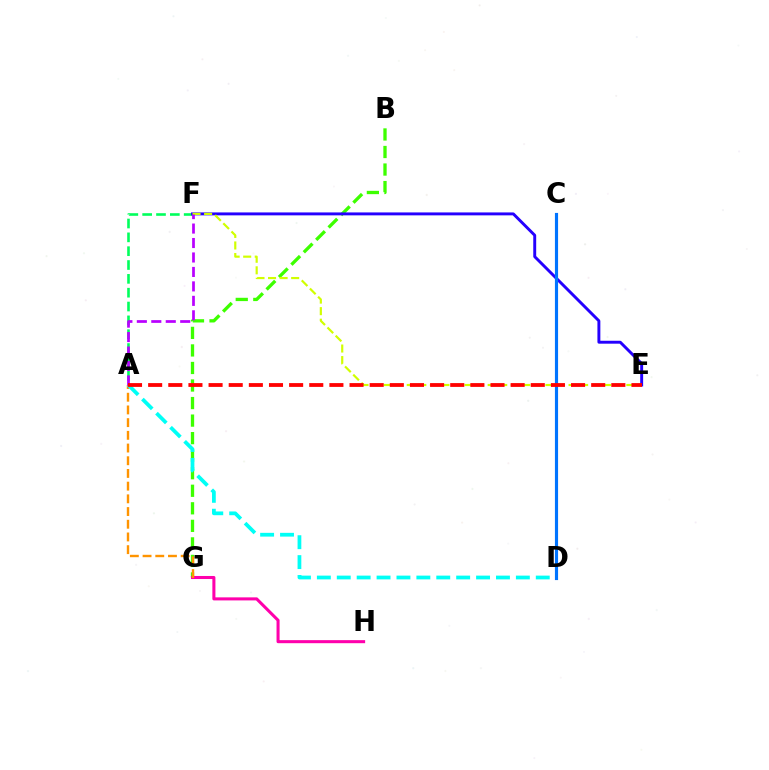{('B', 'G'): [{'color': '#3dff00', 'line_style': 'dashed', 'thickness': 2.38}], ('A', 'F'): [{'color': '#00ff5c', 'line_style': 'dashed', 'thickness': 1.88}, {'color': '#b900ff', 'line_style': 'dashed', 'thickness': 1.96}], ('E', 'F'): [{'color': '#2500ff', 'line_style': 'solid', 'thickness': 2.11}, {'color': '#d1ff00', 'line_style': 'dashed', 'thickness': 1.57}], ('G', 'H'): [{'color': '#ff00ac', 'line_style': 'solid', 'thickness': 2.19}], ('A', 'G'): [{'color': '#ff9400', 'line_style': 'dashed', 'thickness': 1.73}], ('A', 'D'): [{'color': '#00fff6', 'line_style': 'dashed', 'thickness': 2.7}], ('C', 'D'): [{'color': '#0074ff', 'line_style': 'solid', 'thickness': 2.27}], ('A', 'E'): [{'color': '#ff0000', 'line_style': 'dashed', 'thickness': 2.74}]}